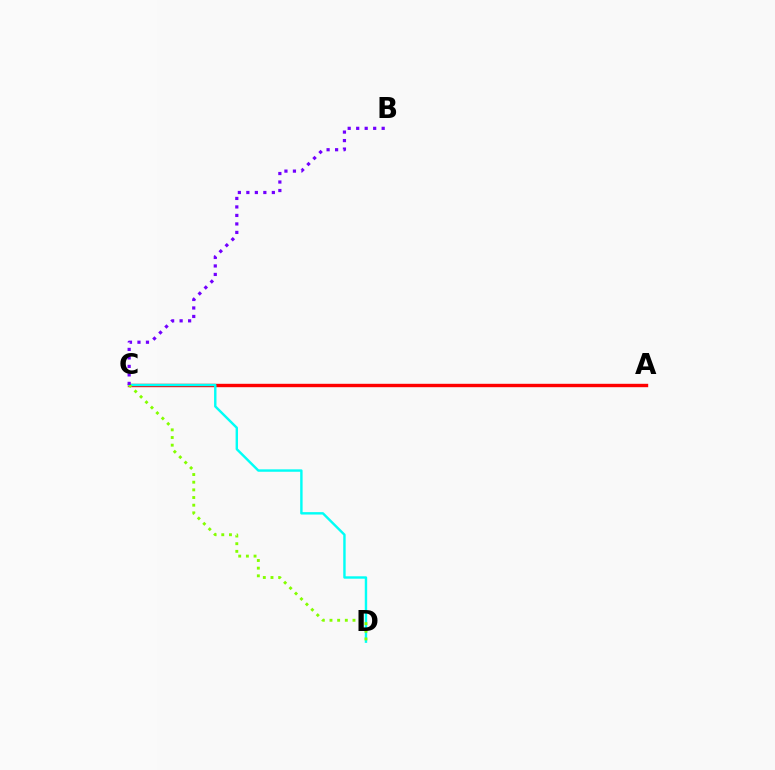{('A', 'C'): [{'color': '#ff0000', 'line_style': 'solid', 'thickness': 2.45}], ('C', 'D'): [{'color': '#00fff6', 'line_style': 'solid', 'thickness': 1.74}, {'color': '#84ff00', 'line_style': 'dotted', 'thickness': 2.08}], ('B', 'C'): [{'color': '#7200ff', 'line_style': 'dotted', 'thickness': 2.31}]}